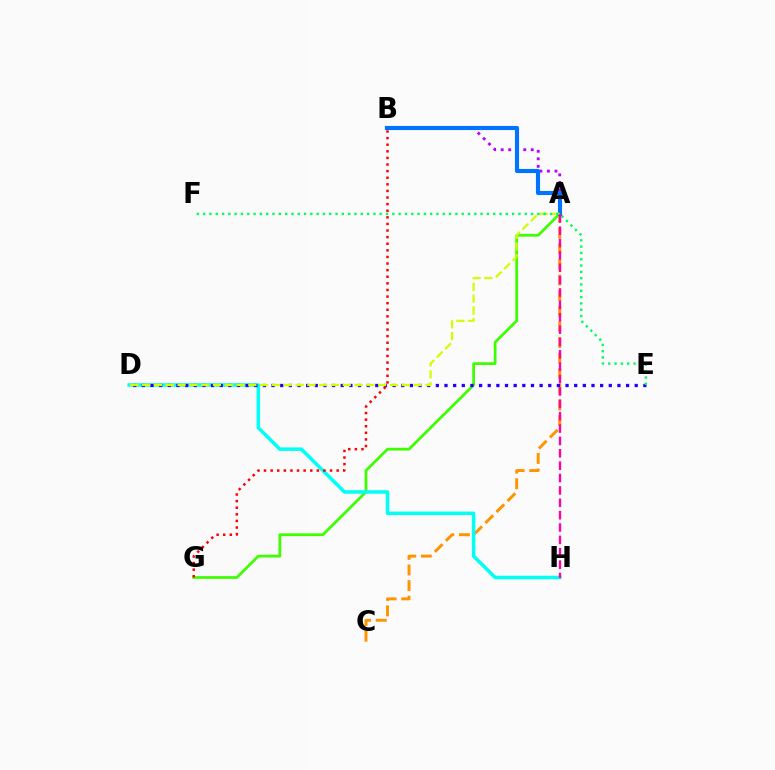{('A', 'C'): [{'color': '#ff9400', 'line_style': 'dashed', 'thickness': 2.12}], ('A', 'G'): [{'color': '#3dff00', 'line_style': 'solid', 'thickness': 1.98}], ('D', 'H'): [{'color': '#00fff6', 'line_style': 'solid', 'thickness': 2.53}], ('D', 'E'): [{'color': '#2500ff', 'line_style': 'dotted', 'thickness': 2.35}], ('A', 'B'): [{'color': '#b900ff', 'line_style': 'dotted', 'thickness': 2.04}, {'color': '#0074ff', 'line_style': 'solid', 'thickness': 2.97}], ('A', 'D'): [{'color': '#d1ff00', 'line_style': 'dashed', 'thickness': 1.6}], ('E', 'F'): [{'color': '#00ff5c', 'line_style': 'dotted', 'thickness': 1.71}], ('A', 'H'): [{'color': '#ff00ac', 'line_style': 'dashed', 'thickness': 1.68}], ('B', 'G'): [{'color': '#ff0000', 'line_style': 'dotted', 'thickness': 1.79}]}